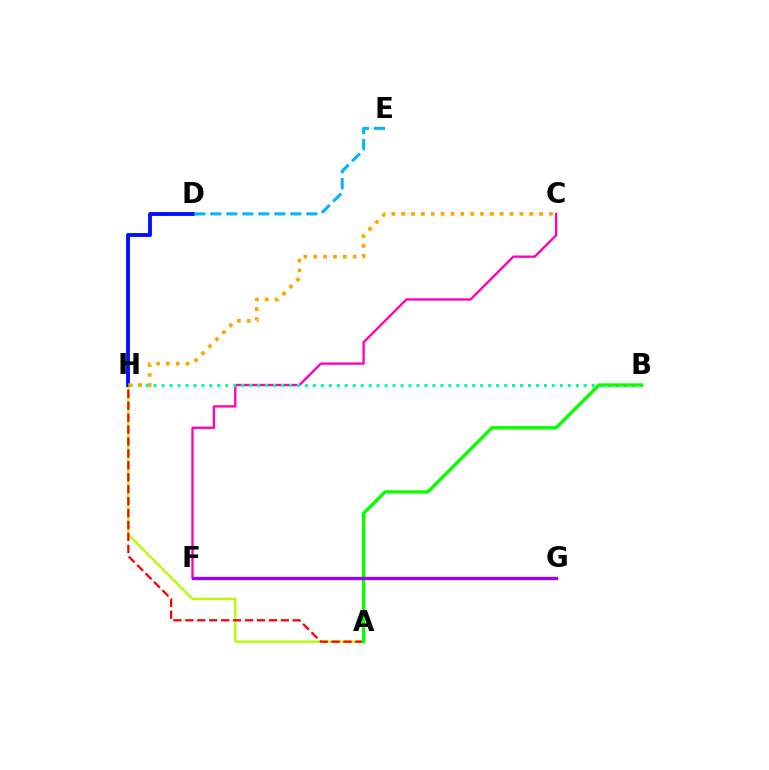{('A', 'H'): [{'color': '#b3ff00', 'line_style': 'solid', 'thickness': 1.72}, {'color': '#ff0000', 'line_style': 'dashed', 'thickness': 1.62}], ('D', 'H'): [{'color': '#0010ff', 'line_style': 'solid', 'thickness': 2.79}], ('C', 'F'): [{'color': '#ff00bd', 'line_style': 'solid', 'thickness': 1.69}], ('D', 'E'): [{'color': '#00b5ff', 'line_style': 'dashed', 'thickness': 2.17}], ('B', 'H'): [{'color': '#00ff9d', 'line_style': 'dotted', 'thickness': 2.16}], ('A', 'B'): [{'color': '#08ff00', 'line_style': 'solid', 'thickness': 2.41}], ('F', 'G'): [{'color': '#9b00ff', 'line_style': 'solid', 'thickness': 2.41}], ('C', 'H'): [{'color': '#ffa500', 'line_style': 'dotted', 'thickness': 2.68}]}